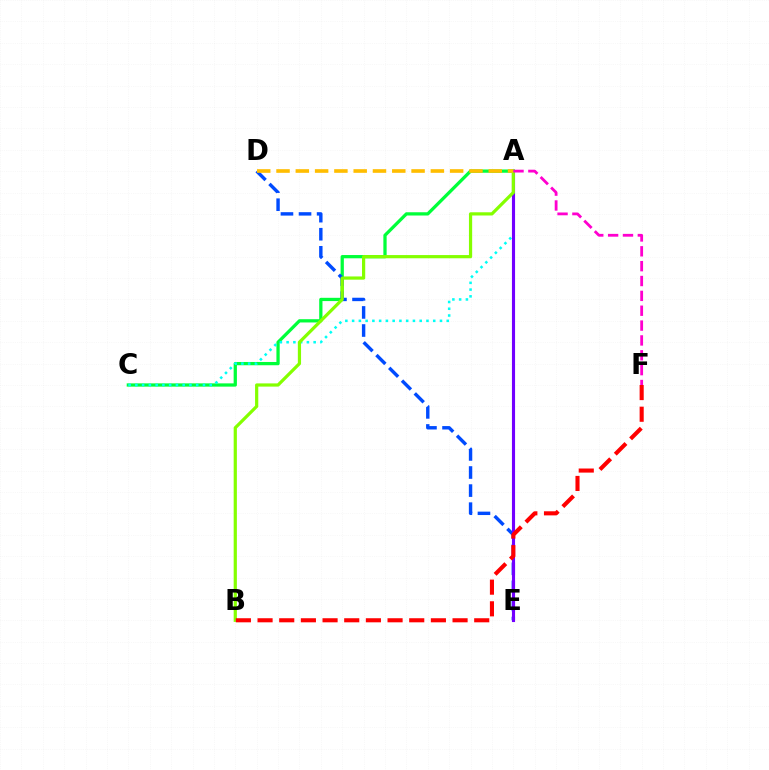{('A', 'C'): [{'color': '#00ff39', 'line_style': 'solid', 'thickness': 2.35}, {'color': '#00fff6', 'line_style': 'dotted', 'thickness': 1.84}], ('D', 'E'): [{'color': '#004bff', 'line_style': 'dashed', 'thickness': 2.46}], ('A', 'E'): [{'color': '#7200ff', 'line_style': 'solid', 'thickness': 2.25}], ('A', 'B'): [{'color': '#84ff00', 'line_style': 'solid', 'thickness': 2.31}], ('A', 'F'): [{'color': '#ff00cf', 'line_style': 'dashed', 'thickness': 2.02}], ('B', 'F'): [{'color': '#ff0000', 'line_style': 'dashed', 'thickness': 2.94}], ('A', 'D'): [{'color': '#ffbd00', 'line_style': 'dashed', 'thickness': 2.62}]}